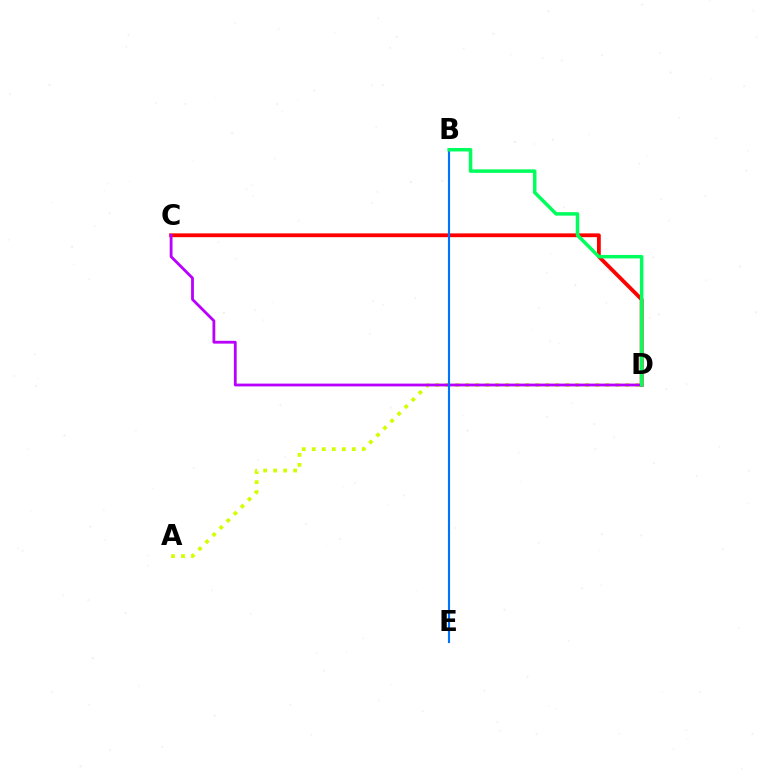{('C', 'D'): [{'color': '#ff0000', 'line_style': 'solid', 'thickness': 2.74}, {'color': '#b900ff', 'line_style': 'solid', 'thickness': 2.02}], ('A', 'D'): [{'color': '#d1ff00', 'line_style': 'dotted', 'thickness': 2.72}], ('B', 'E'): [{'color': '#0074ff', 'line_style': 'solid', 'thickness': 1.54}], ('B', 'D'): [{'color': '#00ff5c', 'line_style': 'solid', 'thickness': 2.51}]}